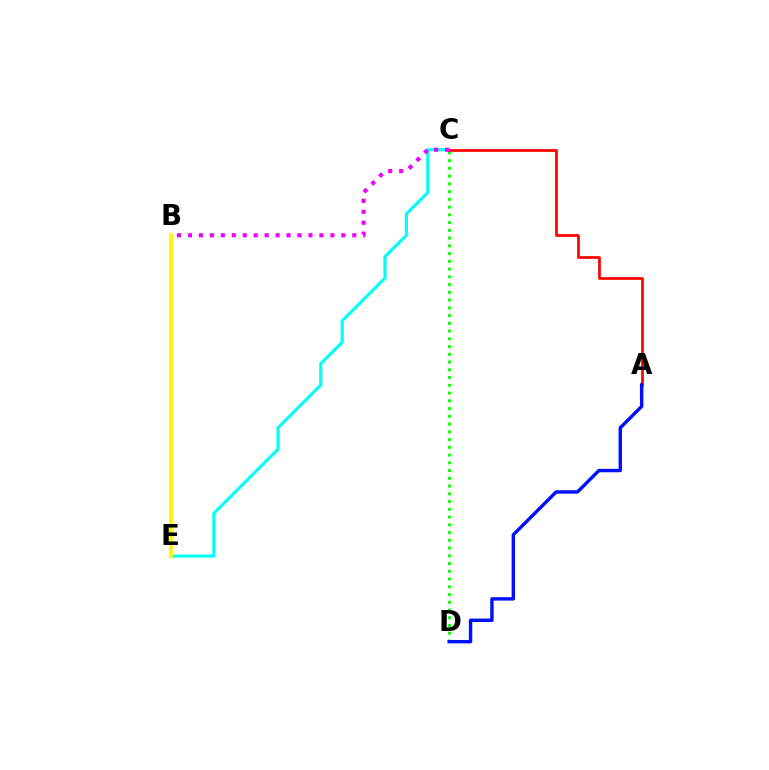{('C', 'D'): [{'color': '#08ff00', 'line_style': 'dotted', 'thickness': 2.11}], ('C', 'E'): [{'color': '#00fff6', 'line_style': 'solid', 'thickness': 2.26}], ('B', 'E'): [{'color': '#fcf500', 'line_style': 'solid', 'thickness': 2.68}], ('A', 'C'): [{'color': '#ff0000', 'line_style': 'solid', 'thickness': 1.95}], ('B', 'C'): [{'color': '#ee00ff', 'line_style': 'dotted', 'thickness': 2.98}], ('A', 'D'): [{'color': '#0010ff', 'line_style': 'solid', 'thickness': 2.46}]}